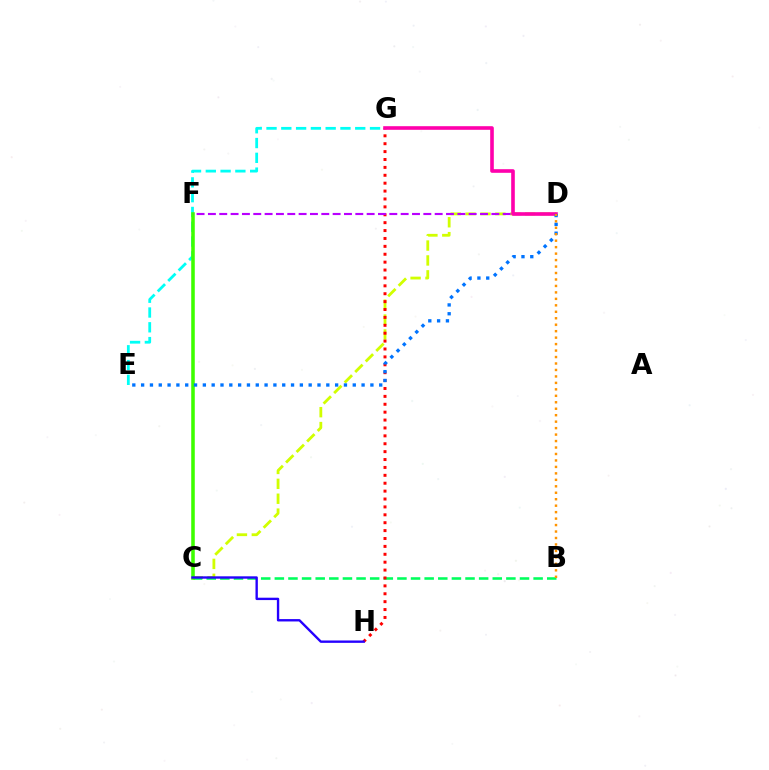{('C', 'D'): [{'color': '#d1ff00', 'line_style': 'dashed', 'thickness': 2.02}], ('B', 'C'): [{'color': '#00ff5c', 'line_style': 'dashed', 'thickness': 1.85}], ('E', 'G'): [{'color': '#00fff6', 'line_style': 'dashed', 'thickness': 2.01}], ('C', 'F'): [{'color': '#3dff00', 'line_style': 'solid', 'thickness': 2.56}], ('G', 'H'): [{'color': '#ff0000', 'line_style': 'dotted', 'thickness': 2.15}], ('C', 'H'): [{'color': '#2500ff', 'line_style': 'solid', 'thickness': 1.71}], ('D', 'F'): [{'color': '#b900ff', 'line_style': 'dashed', 'thickness': 1.54}], ('D', 'G'): [{'color': '#ff00ac', 'line_style': 'solid', 'thickness': 2.6}], ('D', 'E'): [{'color': '#0074ff', 'line_style': 'dotted', 'thickness': 2.4}], ('B', 'D'): [{'color': '#ff9400', 'line_style': 'dotted', 'thickness': 1.76}]}